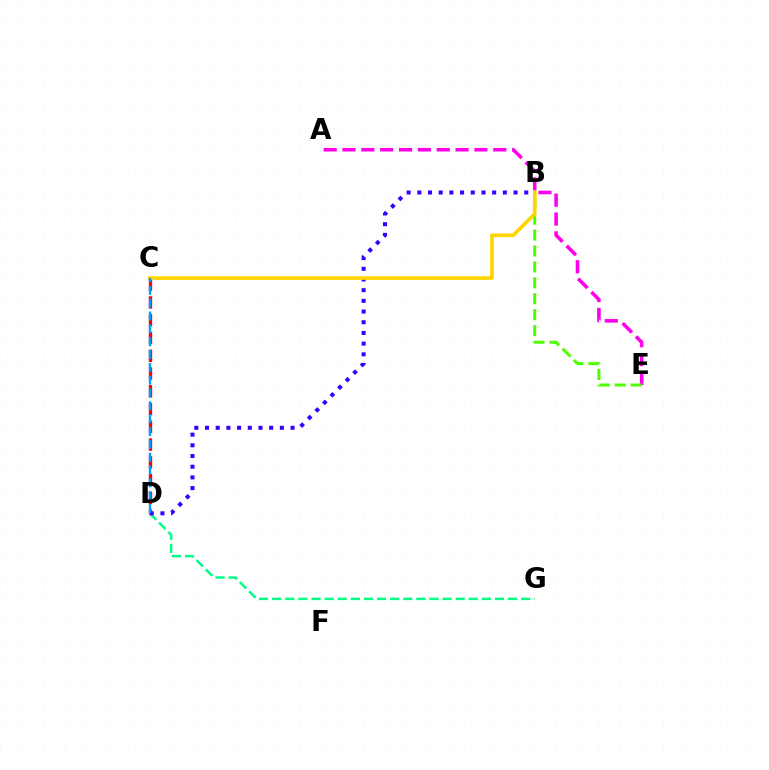{('C', 'D'): [{'color': '#ff0000', 'line_style': 'dashed', 'thickness': 2.41}, {'color': '#009eff', 'line_style': 'dashed', 'thickness': 1.74}], ('A', 'E'): [{'color': '#ff00ed', 'line_style': 'dashed', 'thickness': 2.56}], ('D', 'G'): [{'color': '#00ff86', 'line_style': 'dashed', 'thickness': 1.78}], ('B', 'D'): [{'color': '#3700ff', 'line_style': 'dotted', 'thickness': 2.91}], ('B', 'E'): [{'color': '#4fff00', 'line_style': 'dashed', 'thickness': 2.16}], ('B', 'C'): [{'color': '#ffd500', 'line_style': 'solid', 'thickness': 2.65}]}